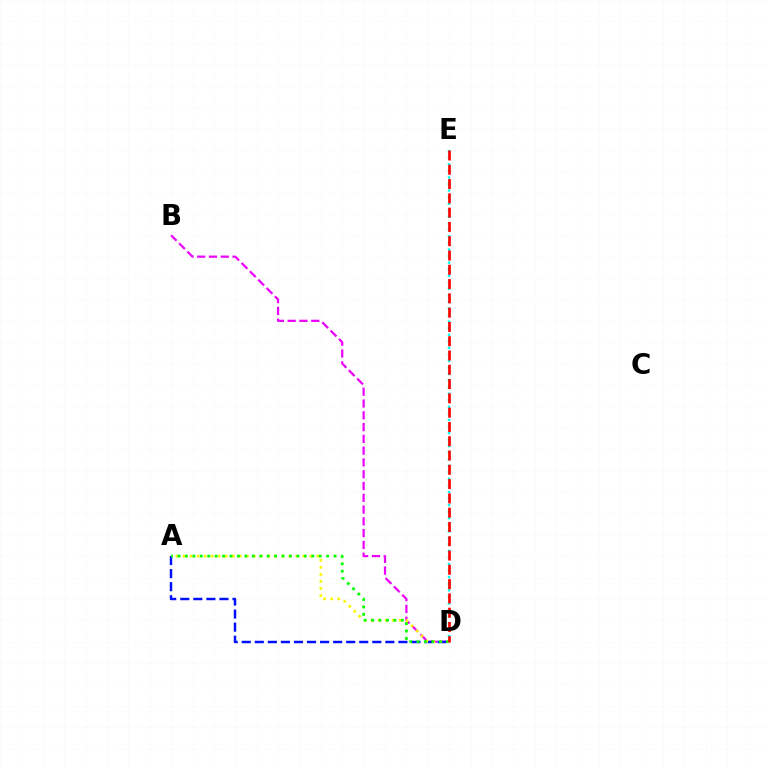{('B', 'D'): [{'color': '#ee00ff', 'line_style': 'dashed', 'thickness': 1.6}], ('A', 'D'): [{'color': '#0010ff', 'line_style': 'dashed', 'thickness': 1.77}, {'color': '#fcf500', 'line_style': 'dotted', 'thickness': 1.92}, {'color': '#08ff00', 'line_style': 'dotted', 'thickness': 2.02}], ('D', 'E'): [{'color': '#00fff6', 'line_style': 'dotted', 'thickness': 1.78}, {'color': '#ff0000', 'line_style': 'dashed', 'thickness': 1.94}]}